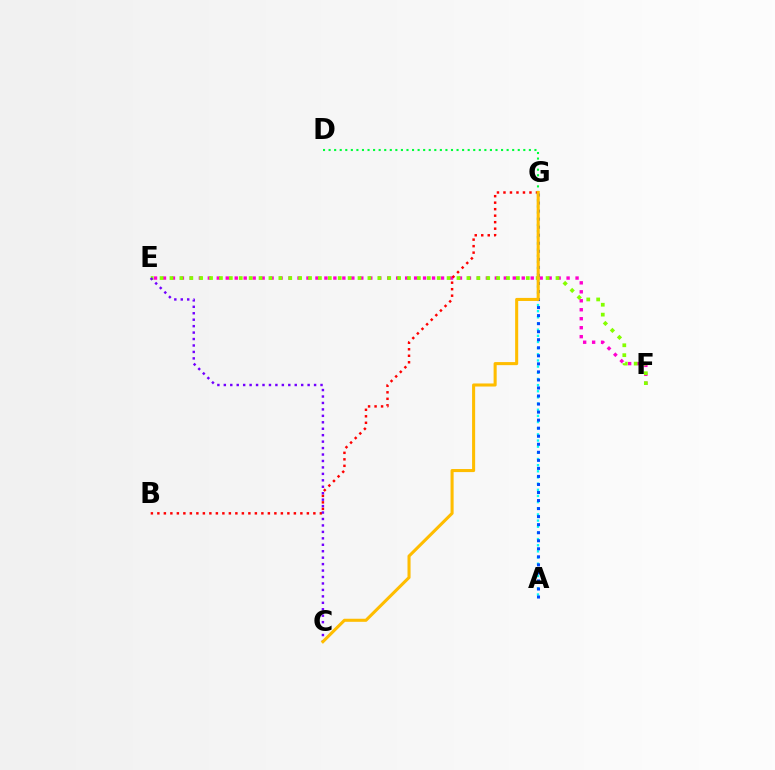{('E', 'F'): [{'color': '#ff00cf', 'line_style': 'dotted', 'thickness': 2.44}, {'color': '#84ff00', 'line_style': 'dotted', 'thickness': 2.69}], ('B', 'G'): [{'color': '#ff0000', 'line_style': 'dotted', 'thickness': 1.77}], ('D', 'G'): [{'color': '#00ff39', 'line_style': 'dotted', 'thickness': 1.51}], ('C', 'E'): [{'color': '#7200ff', 'line_style': 'dotted', 'thickness': 1.75}], ('A', 'G'): [{'color': '#00fff6', 'line_style': 'dotted', 'thickness': 1.67}, {'color': '#004bff', 'line_style': 'dotted', 'thickness': 2.18}], ('C', 'G'): [{'color': '#ffbd00', 'line_style': 'solid', 'thickness': 2.21}]}